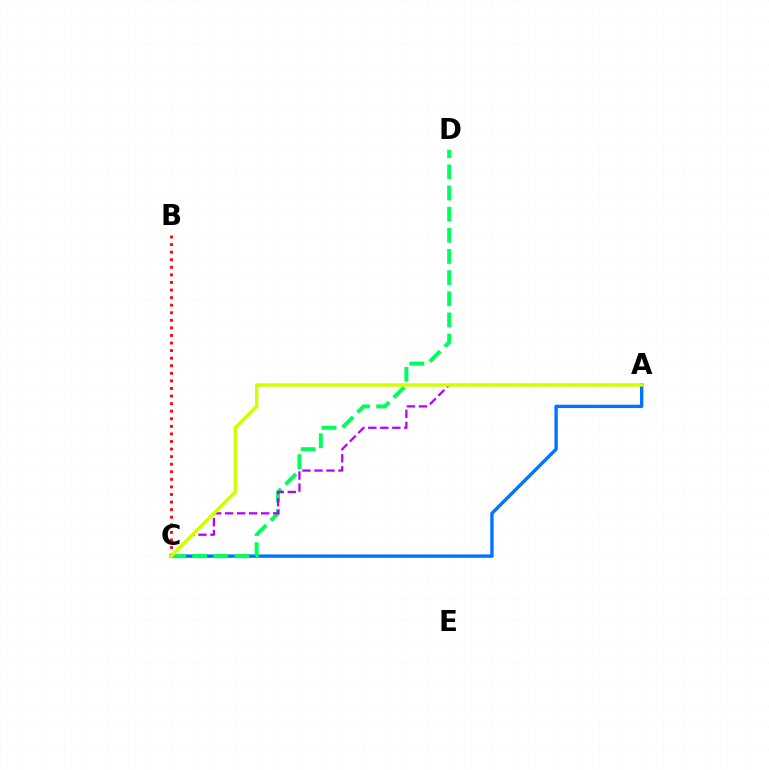{('A', 'C'): [{'color': '#0074ff', 'line_style': 'solid', 'thickness': 2.42}, {'color': '#b900ff', 'line_style': 'dashed', 'thickness': 1.63}, {'color': '#d1ff00', 'line_style': 'solid', 'thickness': 2.44}], ('B', 'C'): [{'color': '#ff0000', 'line_style': 'dotted', 'thickness': 2.06}], ('C', 'D'): [{'color': '#00ff5c', 'line_style': 'dashed', 'thickness': 2.87}]}